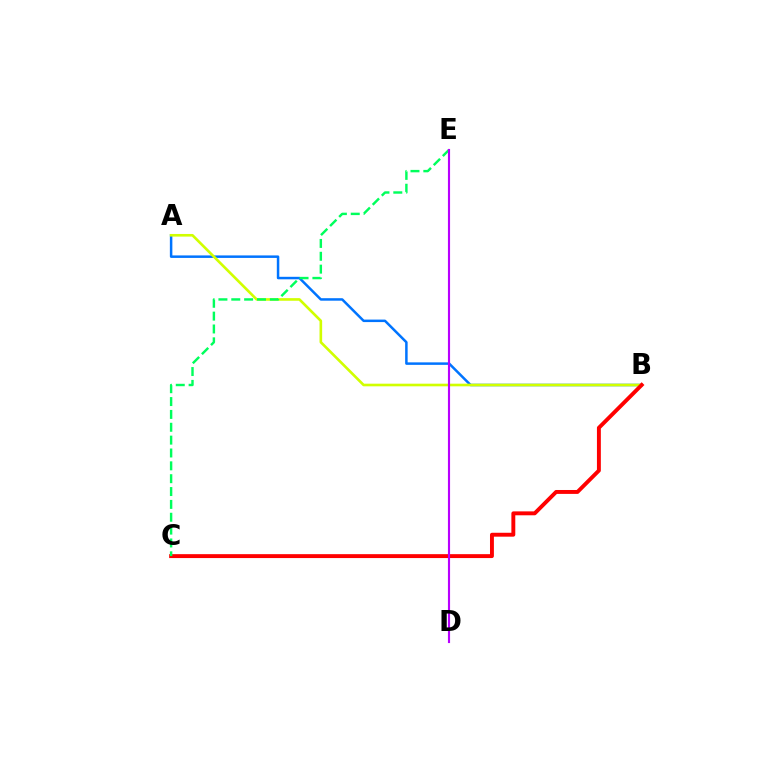{('A', 'B'): [{'color': '#0074ff', 'line_style': 'solid', 'thickness': 1.8}, {'color': '#d1ff00', 'line_style': 'solid', 'thickness': 1.89}], ('B', 'C'): [{'color': '#ff0000', 'line_style': 'solid', 'thickness': 2.82}], ('C', 'E'): [{'color': '#00ff5c', 'line_style': 'dashed', 'thickness': 1.75}], ('D', 'E'): [{'color': '#b900ff', 'line_style': 'solid', 'thickness': 1.54}]}